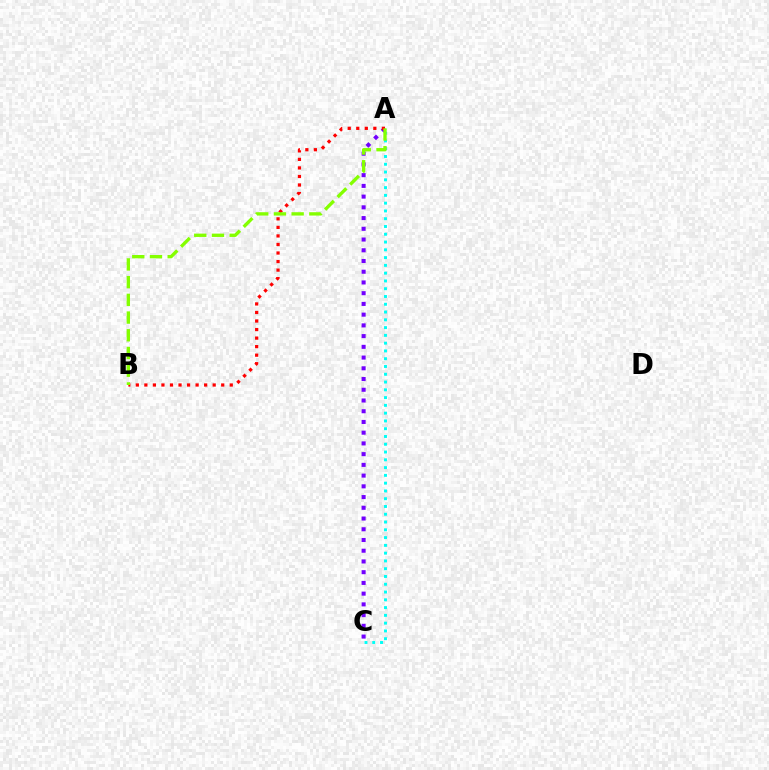{('A', 'C'): [{'color': '#00fff6', 'line_style': 'dotted', 'thickness': 2.11}, {'color': '#7200ff', 'line_style': 'dotted', 'thickness': 2.92}], ('A', 'B'): [{'color': '#ff0000', 'line_style': 'dotted', 'thickness': 2.32}, {'color': '#84ff00', 'line_style': 'dashed', 'thickness': 2.41}]}